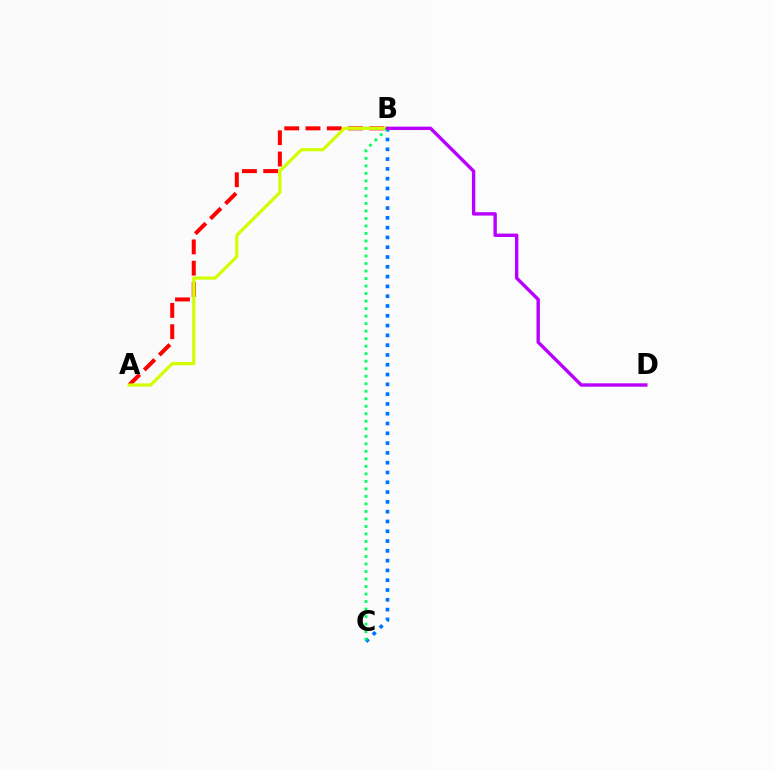{('B', 'C'): [{'color': '#0074ff', 'line_style': 'dotted', 'thickness': 2.66}, {'color': '#00ff5c', 'line_style': 'dotted', 'thickness': 2.04}], ('A', 'B'): [{'color': '#ff0000', 'line_style': 'dashed', 'thickness': 2.89}, {'color': '#d1ff00', 'line_style': 'solid', 'thickness': 2.29}], ('B', 'D'): [{'color': '#b900ff', 'line_style': 'solid', 'thickness': 2.44}]}